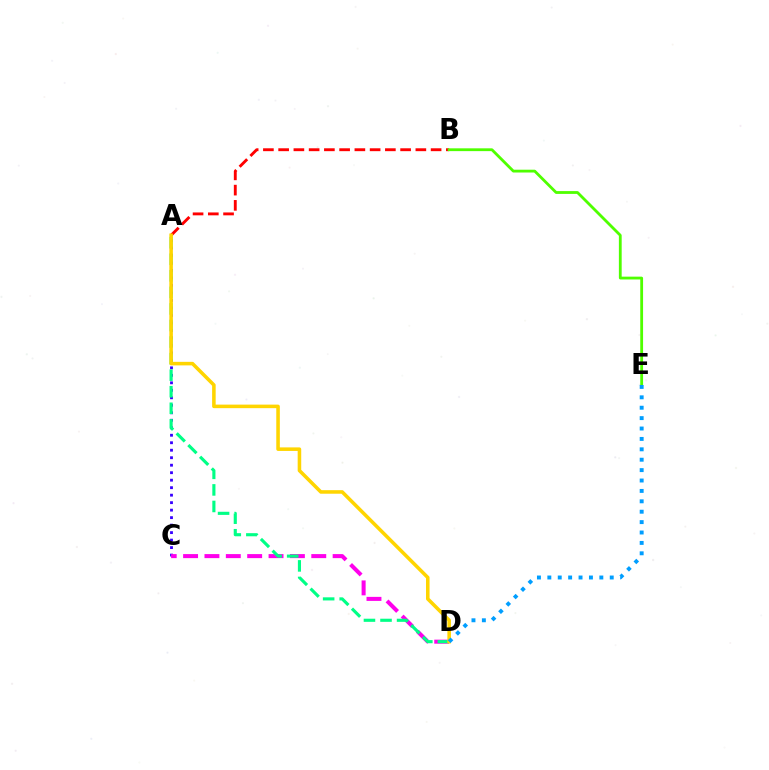{('A', 'B'): [{'color': '#ff0000', 'line_style': 'dashed', 'thickness': 2.07}], ('A', 'C'): [{'color': '#3700ff', 'line_style': 'dotted', 'thickness': 2.04}], ('C', 'D'): [{'color': '#ff00ed', 'line_style': 'dashed', 'thickness': 2.9}], ('A', 'D'): [{'color': '#00ff86', 'line_style': 'dashed', 'thickness': 2.25}, {'color': '#ffd500', 'line_style': 'solid', 'thickness': 2.56}], ('B', 'E'): [{'color': '#4fff00', 'line_style': 'solid', 'thickness': 2.02}], ('D', 'E'): [{'color': '#009eff', 'line_style': 'dotted', 'thickness': 2.83}]}